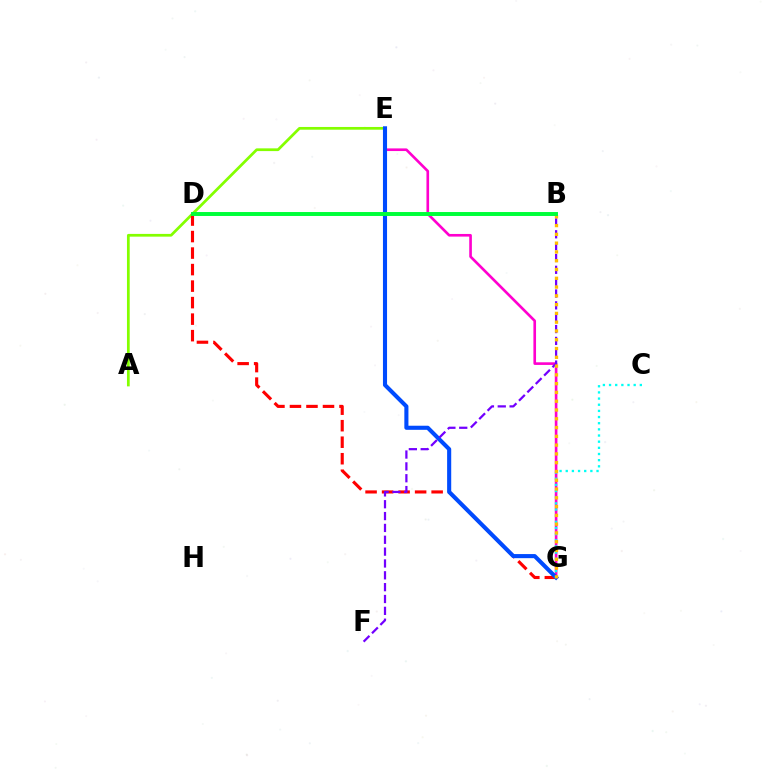{('E', 'G'): [{'color': '#ff00cf', 'line_style': 'solid', 'thickness': 1.9}, {'color': '#004bff', 'line_style': 'solid', 'thickness': 2.95}], ('A', 'E'): [{'color': '#84ff00', 'line_style': 'solid', 'thickness': 1.97}], ('D', 'G'): [{'color': '#ff0000', 'line_style': 'dashed', 'thickness': 2.24}], ('C', 'G'): [{'color': '#00fff6', 'line_style': 'dotted', 'thickness': 1.67}], ('B', 'F'): [{'color': '#7200ff', 'line_style': 'dashed', 'thickness': 1.61}], ('B', 'G'): [{'color': '#ffbd00', 'line_style': 'dotted', 'thickness': 2.39}], ('B', 'D'): [{'color': '#00ff39', 'line_style': 'solid', 'thickness': 2.84}]}